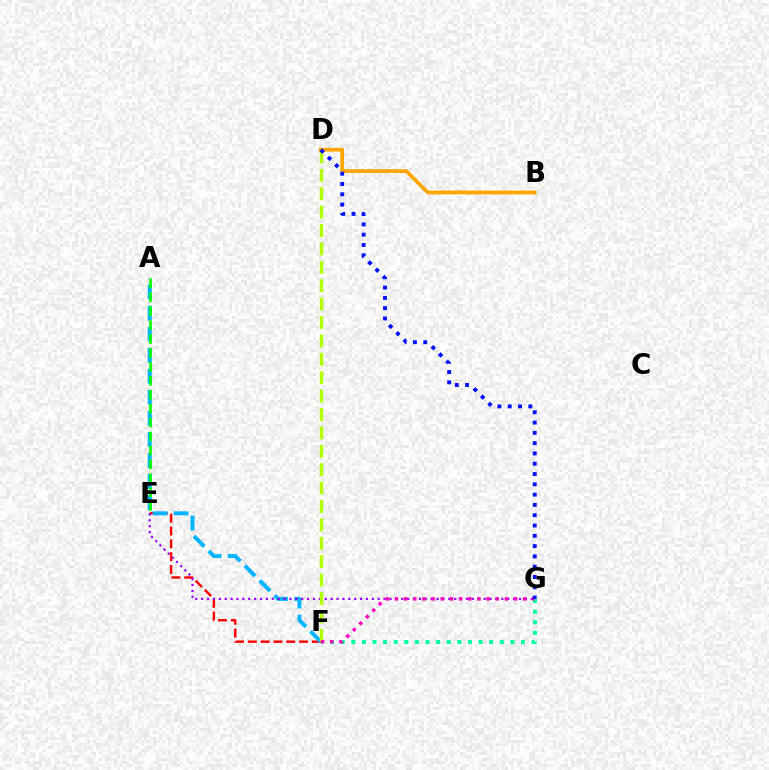{('E', 'F'): [{'color': '#ff0000', 'line_style': 'dashed', 'thickness': 1.74}], ('A', 'F'): [{'color': '#00b5ff', 'line_style': 'dashed', 'thickness': 2.86}], ('A', 'E'): [{'color': '#08ff00', 'line_style': 'dashed', 'thickness': 1.89}], ('E', 'G'): [{'color': '#9b00ff', 'line_style': 'dotted', 'thickness': 1.6}], ('D', 'F'): [{'color': '#b3ff00', 'line_style': 'dashed', 'thickness': 2.5}], ('F', 'G'): [{'color': '#00ff9d', 'line_style': 'dotted', 'thickness': 2.88}, {'color': '#ff00bd', 'line_style': 'dotted', 'thickness': 2.49}], ('B', 'D'): [{'color': '#ffa500', 'line_style': 'solid', 'thickness': 2.71}], ('D', 'G'): [{'color': '#0010ff', 'line_style': 'dotted', 'thickness': 2.8}]}